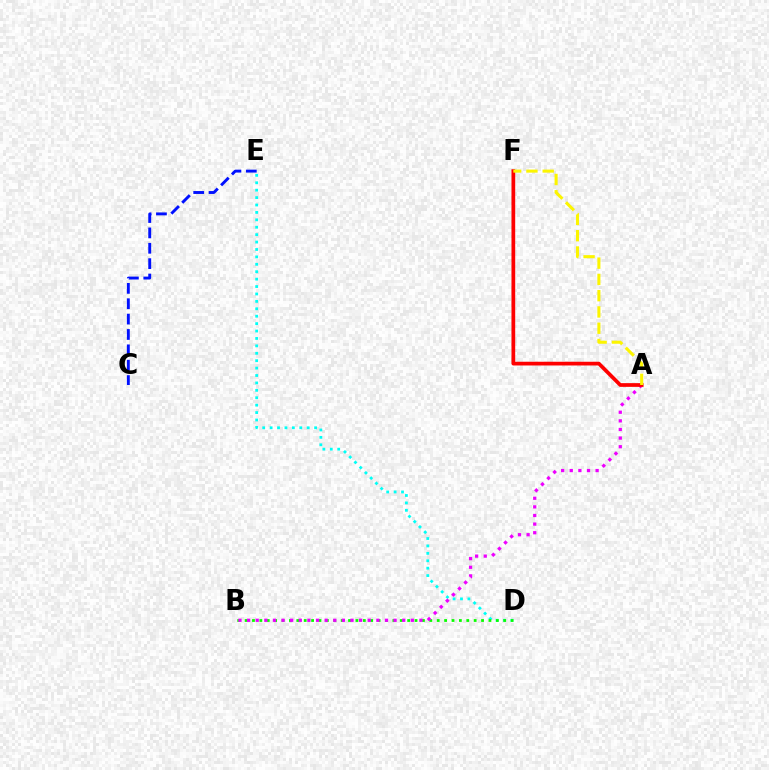{('D', 'E'): [{'color': '#00fff6', 'line_style': 'dotted', 'thickness': 2.01}], ('B', 'D'): [{'color': '#08ff00', 'line_style': 'dotted', 'thickness': 2.01}], ('A', 'B'): [{'color': '#ee00ff', 'line_style': 'dotted', 'thickness': 2.34}], ('C', 'E'): [{'color': '#0010ff', 'line_style': 'dashed', 'thickness': 2.09}], ('A', 'F'): [{'color': '#ff0000', 'line_style': 'solid', 'thickness': 2.68}, {'color': '#fcf500', 'line_style': 'dashed', 'thickness': 2.21}]}